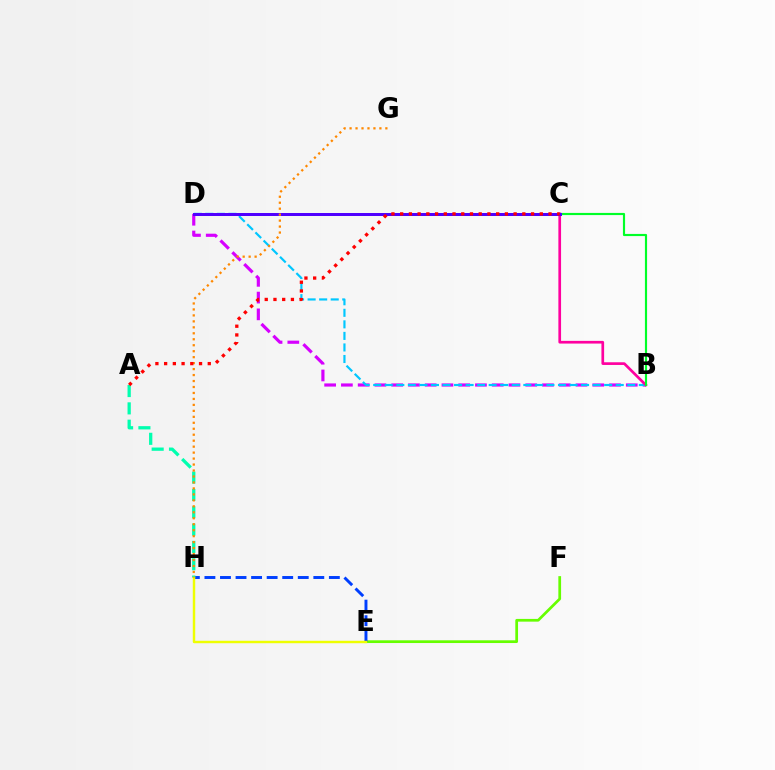{('E', 'F'): [{'color': '#66ff00', 'line_style': 'solid', 'thickness': 1.96}], ('E', 'H'): [{'color': '#003fff', 'line_style': 'dashed', 'thickness': 2.11}, {'color': '#eeff00', 'line_style': 'solid', 'thickness': 1.76}], ('B', 'D'): [{'color': '#d600ff', 'line_style': 'dashed', 'thickness': 2.28}, {'color': '#00c7ff', 'line_style': 'dashed', 'thickness': 1.57}], ('B', 'C'): [{'color': '#ff00a0', 'line_style': 'solid', 'thickness': 1.94}, {'color': '#00ff27', 'line_style': 'solid', 'thickness': 1.56}], ('A', 'H'): [{'color': '#00ffaf', 'line_style': 'dashed', 'thickness': 2.35}], ('C', 'D'): [{'color': '#4f00ff', 'line_style': 'solid', 'thickness': 2.15}], ('G', 'H'): [{'color': '#ff8800', 'line_style': 'dotted', 'thickness': 1.62}], ('A', 'C'): [{'color': '#ff0000', 'line_style': 'dotted', 'thickness': 2.37}]}